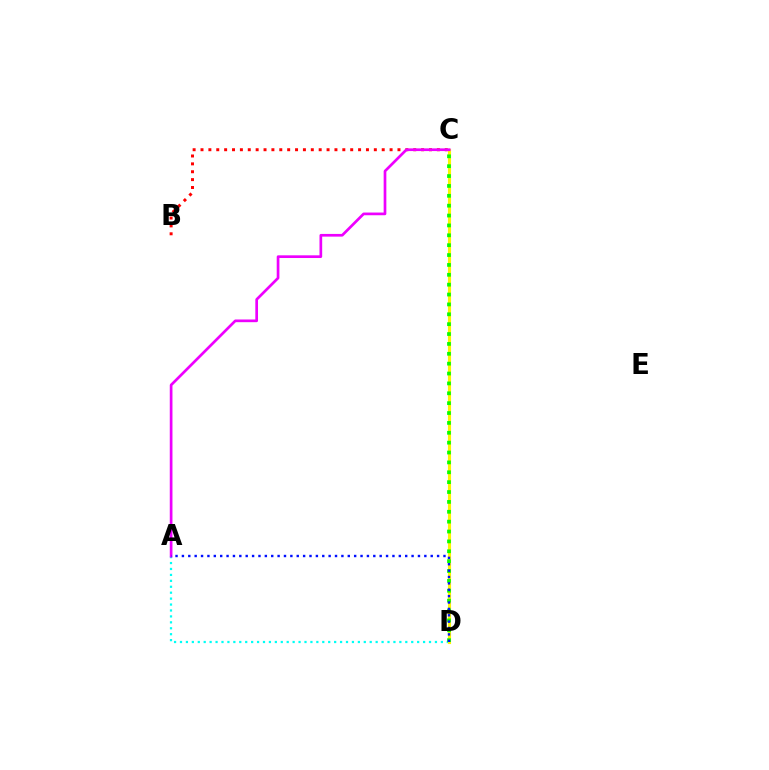{('A', 'D'): [{'color': '#00fff6', 'line_style': 'dotted', 'thickness': 1.61}, {'color': '#0010ff', 'line_style': 'dotted', 'thickness': 1.73}], ('B', 'C'): [{'color': '#ff0000', 'line_style': 'dotted', 'thickness': 2.14}], ('C', 'D'): [{'color': '#fcf500', 'line_style': 'solid', 'thickness': 2.24}, {'color': '#08ff00', 'line_style': 'dotted', 'thickness': 2.68}], ('A', 'C'): [{'color': '#ee00ff', 'line_style': 'solid', 'thickness': 1.94}]}